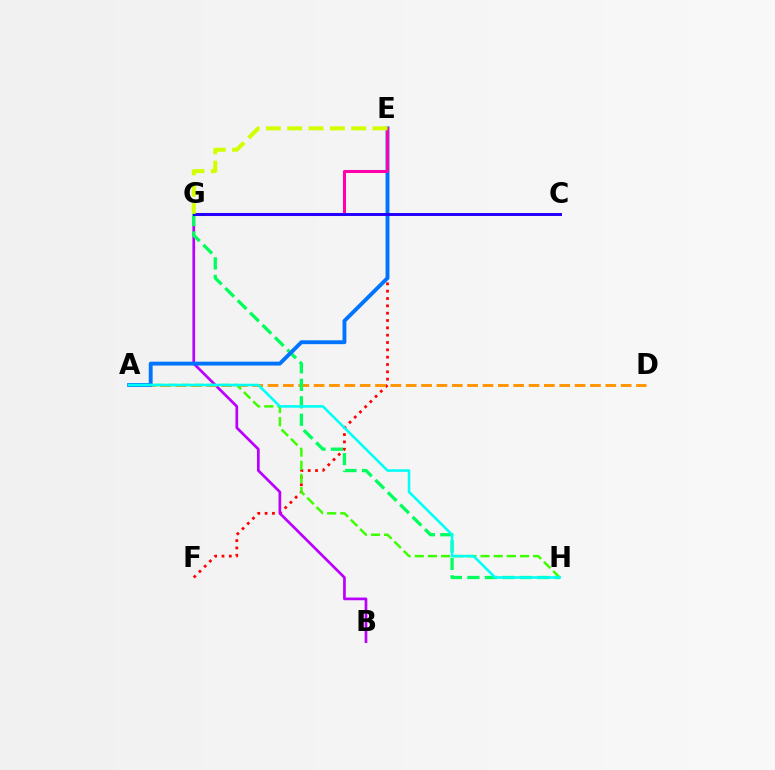{('E', 'F'): [{'color': '#ff0000', 'line_style': 'dotted', 'thickness': 1.99}], ('B', 'G'): [{'color': '#b900ff', 'line_style': 'solid', 'thickness': 1.95}], ('A', 'D'): [{'color': '#ff9400', 'line_style': 'dashed', 'thickness': 2.09}], ('A', 'H'): [{'color': '#3dff00', 'line_style': 'dashed', 'thickness': 1.79}, {'color': '#00fff6', 'line_style': 'solid', 'thickness': 1.85}], ('G', 'H'): [{'color': '#00ff5c', 'line_style': 'dashed', 'thickness': 2.37}], ('A', 'E'): [{'color': '#0074ff', 'line_style': 'solid', 'thickness': 2.79}], ('E', 'G'): [{'color': '#ff00ac', 'line_style': 'solid', 'thickness': 2.19}, {'color': '#d1ff00', 'line_style': 'dashed', 'thickness': 2.9}], ('C', 'G'): [{'color': '#2500ff', 'line_style': 'solid', 'thickness': 2.13}]}